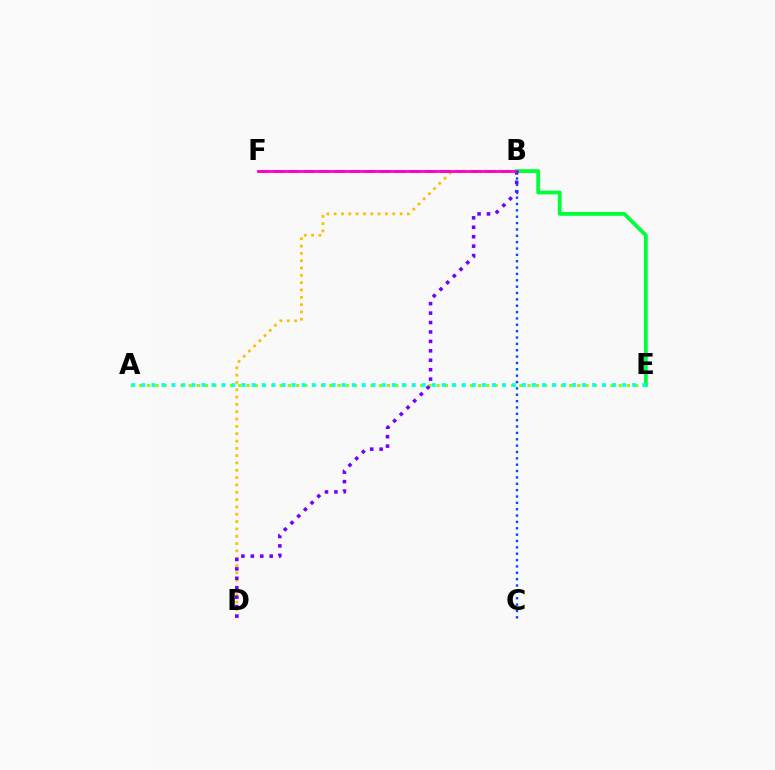{('B', 'F'): [{'color': '#ff0000', 'line_style': 'dashed', 'thickness': 2.06}, {'color': '#ff00cf', 'line_style': 'solid', 'thickness': 2.02}], ('B', 'D'): [{'color': '#ffbd00', 'line_style': 'dotted', 'thickness': 1.99}, {'color': '#7200ff', 'line_style': 'dotted', 'thickness': 2.56}], ('A', 'E'): [{'color': '#84ff00', 'line_style': 'dotted', 'thickness': 2.25}, {'color': '#00fff6', 'line_style': 'dotted', 'thickness': 2.72}], ('B', 'E'): [{'color': '#00ff39', 'line_style': 'solid', 'thickness': 2.75}], ('B', 'C'): [{'color': '#004bff', 'line_style': 'dotted', 'thickness': 1.73}]}